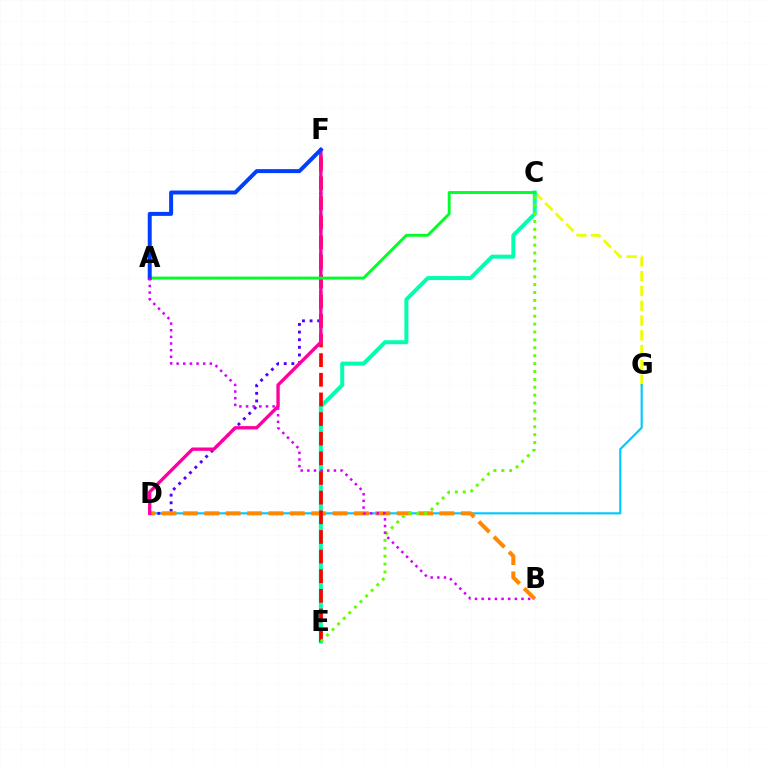{('C', 'G'): [{'color': '#eeff00', 'line_style': 'dashed', 'thickness': 2.01}], ('D', 'G'): [{'color': '#00c7ff', 'line_style': 'solid', 'thickness': 1.54}], ('D', 'F'): [{'color': '#4f00ff', 'line_style': 'dotted', 'thickness': 2.07}, {'color': '#ff00a0', 'line_style': 'solid', 'thickness': 2.42}], ('C', 'E'): [{'color': '#00ffaf', 'line_style': 'solid', 'thickness': 2.86}, {'color': '#66ff00', 'line_style': 'dotted', 'thickness': 2.15}], ('B', 'D'): [{'color': '#ff8800', 'line_style': 'dashed', 'thickness': 2.9}], ('E', 'F'): [{'color': '#ff0000', 'line_style': 'dashed', 'thickness': 2.67}], ('A', 'C'): [{'color': '#00ff27', 'line_style': 'solid', 'thickness': 2.09}], ('A', 'F'): [{'color': '#003fff', 'line_style': 'solid', 'thickness': 2.86}], ('A', 'B'): [{'color': '#d600ff', 'line_style': 'dotted', 'thickness': 1.81}]}